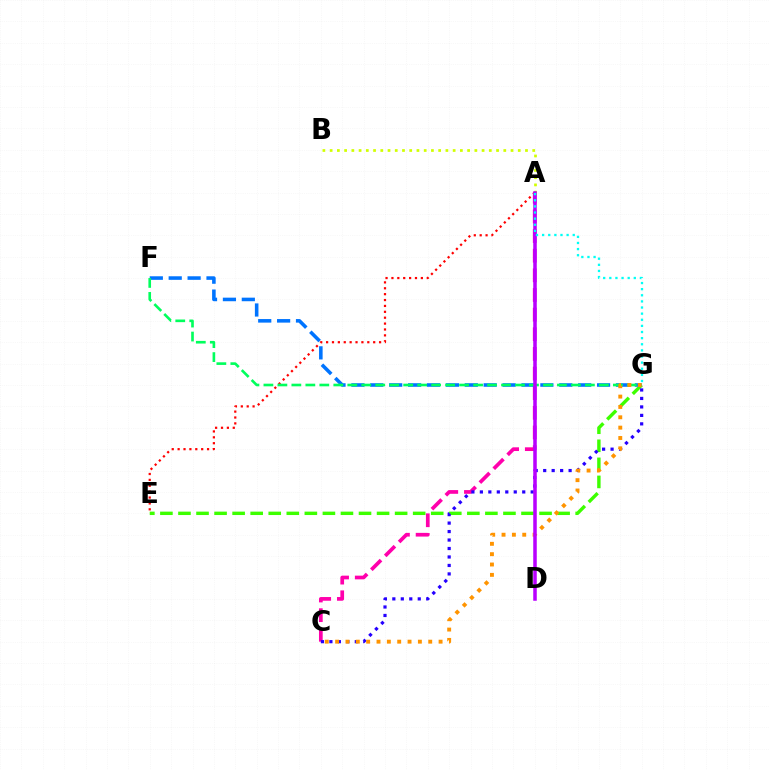{('E', 'G'): [{'color': '#3dff00', 'line_style': 'dashed', 'thickness': 2.45}], ('A', 'E'): [{'color': '#ff0000', 'line_style': 'dotted', 'thickness': 1.6}], ('A', 'C'): [{'color': '#ff00ac', 'line_style': 'dashed', 'thickness': 2.67}], ('C', 'G'): [{'color': '#2500ff', 'line_style': 'dotted', 'thickness': 2.3}, {'color': '#ff9400', 'line_style': 'dotted', 'thickness': 2.81}], ('F', 'G'): [{'color': '#0074ff', 'line_style': 'dashed', 'thickness': 2.57}, {'color': '#00ff5c', 'line_style': 'dashed', 'thickness': 1.9}], ('A', 'B'): [{'color': '#d1ff00', 'line_style': 'dotted', 'thickness': 1.97}], ('A', 'D'): [{'color': '#b900ff', 'line_style': 'solid', 'thickness': 2.54}], ('A', 'G'): [{'color': '#00fff6', 'line_style': 'dotted', 'thickness': 1.66}]}